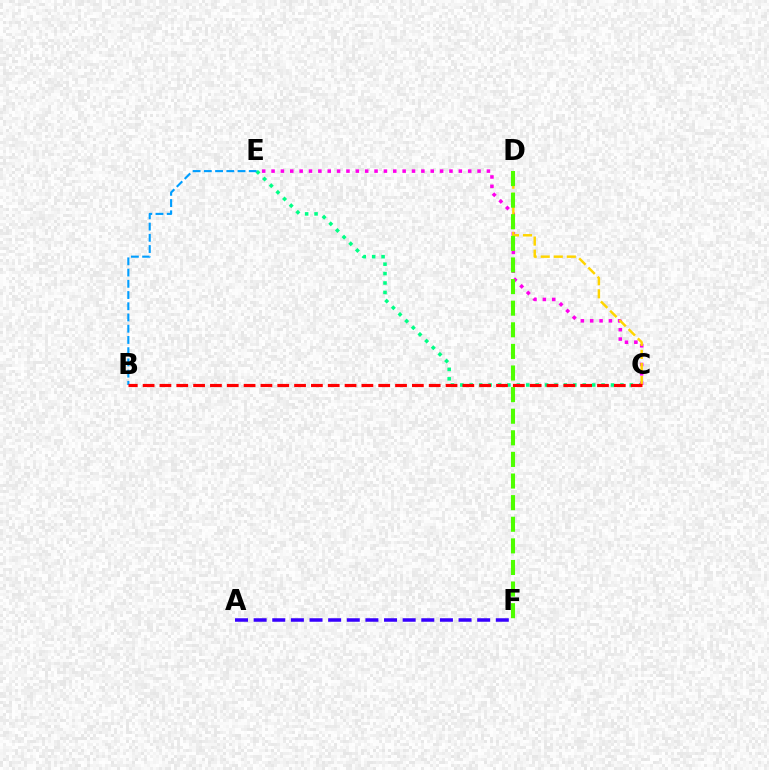{('C', 'E'): [{'color': '#00ff86', 'line_style': 'dotted', 'thickness': 2.56}, {'color': '#ff00ed', 'line_style': 'dotted', 'thickness': 2.54}], ('C', 'D'): [{'color': '#ffd500', 'line_style': 'dashed', 'thickness': 1.77}], ('B', 'E'): [{'color': '#009eff', 'line_style': 'dashed', 'thickness': 1.53}], ('A', 'F'): [{'color': '#3700ff', 'line_style': 'dashed', 'thickness': 2.53}], ('D', 'F'): [{'color': '#4fff00', 'line_style': 'dashed', 'thickness': 2.94}], ('B', 'C'): [{'color': '#ff0000', 'line_style': 'dashed', 'thickness': 2.29}]}